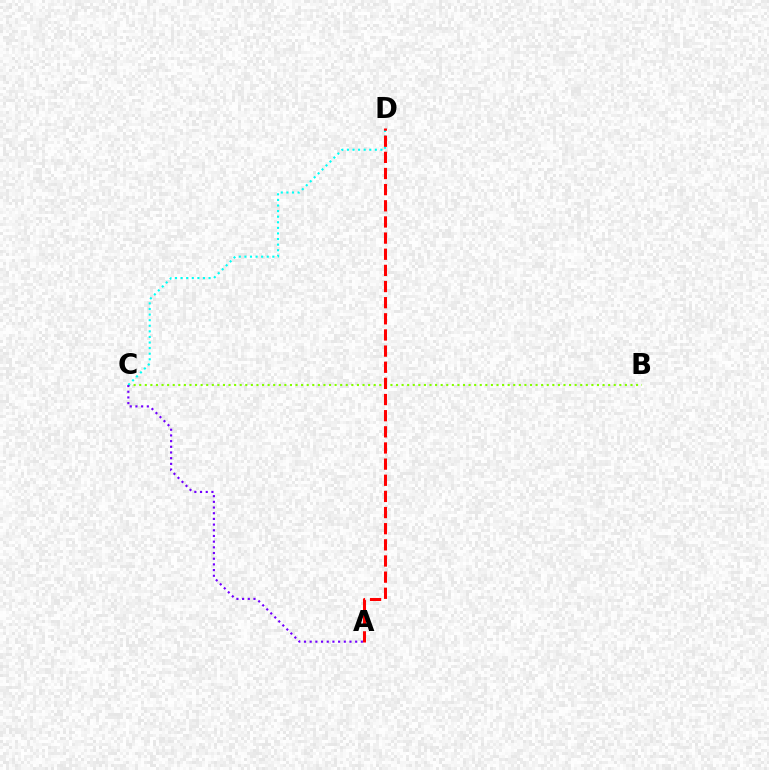{('B', 'C'): [{'color': '#84ff00', 'line_style': 'dotted', 'thickness': 1.52}], ('C', 'D'): [{'color': '#00fff6', 'line_style': 'dotted', 'thickness': 1.52}], ('A', 'C'): [{'color': '#7200ff', 'line_style': 'dotted', 'thickness': 1.54}], ('A', 'D'): [{'color': '#ff0000', 'line_style': 'dashed', 'thickness': 2.19}]}